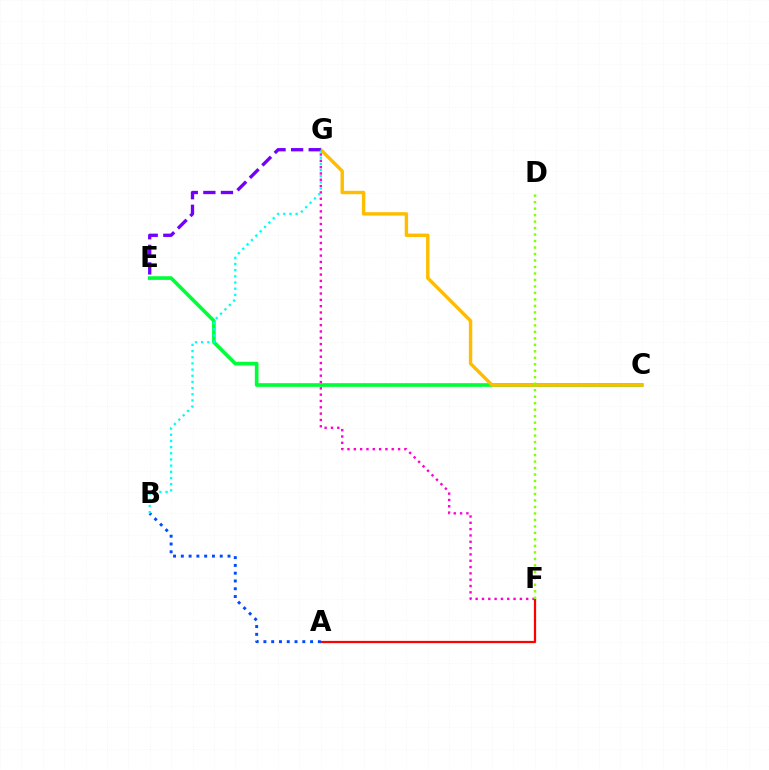{('C', 'E'): [{'color': '#00ff39', 'line_style': 'solid', 'thickness': 2.64}], ('C', 'G'): [{'color': '#ffbd00', 'line_style': 'solid', 'thickness': 2.46}], ('A', 'F'): [{'color': '#ff0000', 'line_style': 'solid', 'thickness': 1.61}], ('F', 'G'): [{'color': '#ff00cf', 'line_style': 'dotted', 'thickness': 1.72}], ('D', 'F'): [{'color': '#84ff00', 'line_style': 'dotted', 'thickness': 1.76}], ('E', 'G'): [{'color': '#7200ff', 'line_style': 'dashed', 'thickness': 2.39}], ('A', 'B'): [{'color': '#004bff', 'line_style': 'dotted', 'thickness': 2.11}], ('B', 'G'): [{'color': '#00fff6', 'line_style': 'dotted', 'thickness': 1.68}]}